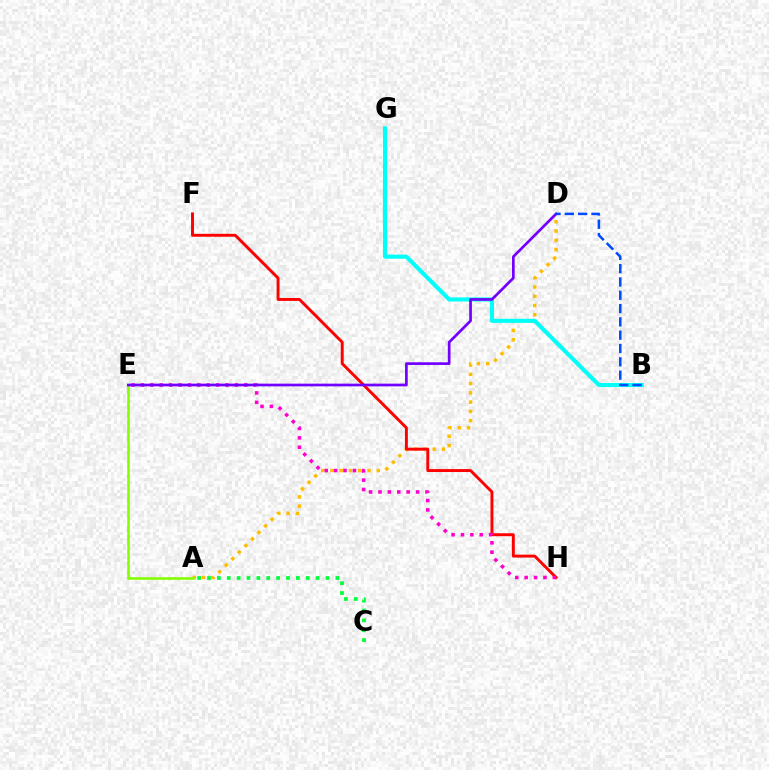{('A', 'D'): [{'color': '#ffbd00', 'line_style': 'dotted', 'thickness': 2.52}], ('F', 'H'): [{'color': '#ff0000', 'line_style': 'solid', 'thickness': 2.11}], ('E', 'H'): [{'color': '#ff00cf', 'line_style': 'dotted', 'thickness': 2.55}], ('A', 'C'): [{'color': '#00ff39', 'line_style': 'dotted', 'thickness': 2.68}], ('A', 'E'): [{'color': '#84ff00', 'line_style': 'solid', 'thickness': 1.88}], ('B', 'G'): [{'color': '#00fff6', 'line_style': 'solid', 'thickness': 2.95}], ('D', 'E'): [{'color': '#7200ff', 'line_style': 'solid', 'thickness': 1.95}], ('B', 'D'): [{'color': '#004bff', 'line_style': 'dashed', 'thickness': 1.81}]}